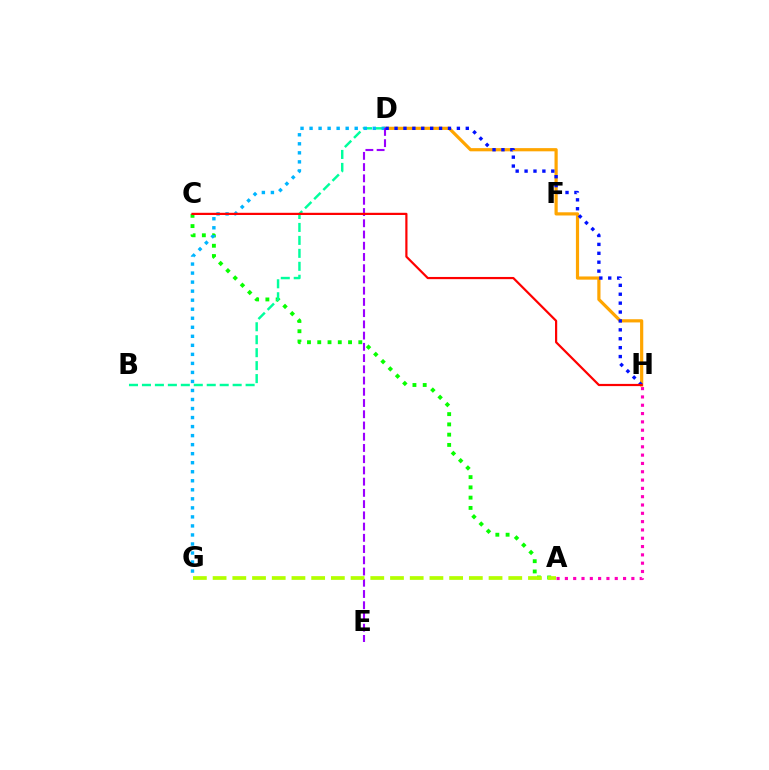{('A', 'C'): [{'color': '#08ff00', 'line_style': 'dotted', 'thickness': 2.79}], ('B', 'D'): [{'color': '#00ff9d', 'line_style': 'dashed', 'thickness': 1.76}], ('D', 'H'): [{'color': '#ffa500', 'line_style': 'solid', 'thickness': 2.3}, {'color': '#0010ff', 'line_style': 'dotted', 'thickness': 2.42}], ('A', 'H'): [{'color': '#ff00bd', 'line_style': 'dotted', 'thickness': 2.26}], ('D', 'G'): [{'color': '#00b5ff', 'line_style': 'dotted', 'thickness': 2.45}], ('D', 'E'): [{'color': '#9b00ff', 'line_style': 'dashed', 'thickness': 1.53}], ('A', 'G'): [{'color': '#b3ff00', 'line_style': 'dashed', 'thickness': 2.68}], ('C', 'H'): [{'color': '#ff0000', 'line_style': 'solid', 'thickness': 1.58}]}